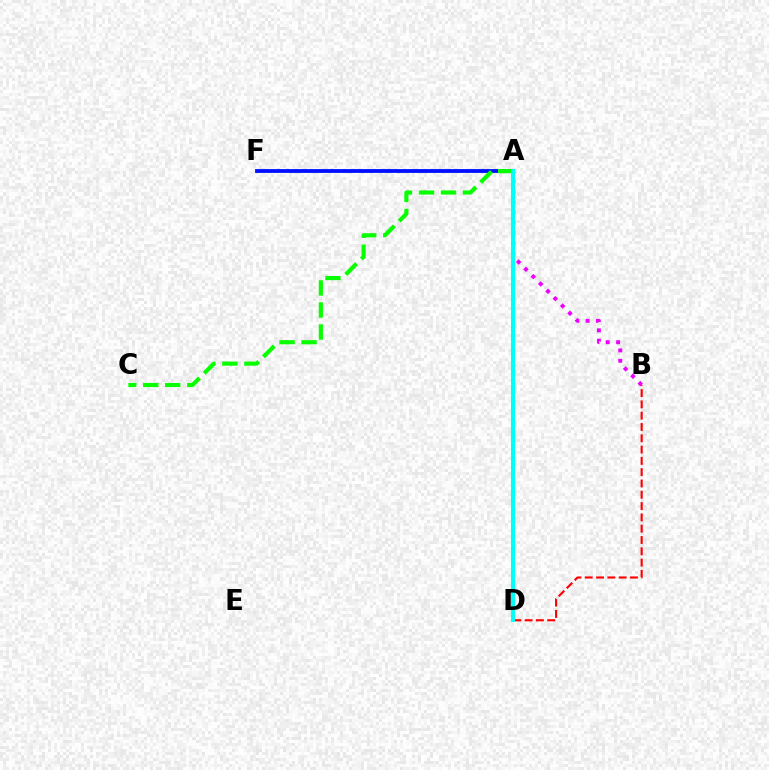{('A', 'F'): [{'color': '#0010ff', 'line_style': 'solid', 'thickness': 2.74}], ('A', 'D'): [{'color': '#fcf500', 'line_style': 'dashed', 'thickness': 1.77}, {'color': '#00fff6', 'line_style': 'solid', 'thickness': 2.94}], ('A', 'C'): [{'color': '#08ff00', 'line_style': 'dashed', 'thickness': 2.99}], ('A', 'B'): [{'color': '#ee00ff', 'line_style': 'dotted', 'thickness': 2.82}], ('B', 'D'): [{'color': '#ff0000', 'line_style': 'dashed', 'thickness': 1.54}]}